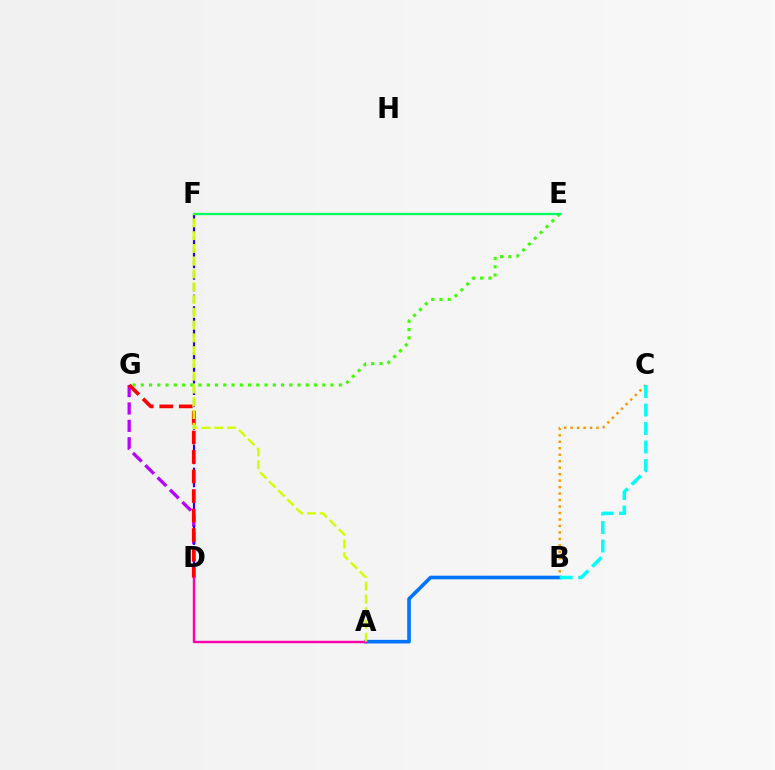{('B', 'C'): [{'color': '#ff9400', 'line_style': 'dotted', 'thickness': 1.76}, {'color': '#00fff6', 'line_style': 'dashed', 'thickness': 2.51}], ('D', 'G'): [{'color': '#b900ff', 'line_style': 'dashed', 'thickness': 2.36}, {'color': '#ff0000', 'line_style': 'dashed', 'thickness': 2.65}], ('A', 'B'): [{'color': '#0074ff', 'line_style': 'solid', 'thickness': 2.61}], ('E', 'G'): [{'color': '#3dff00', 'line_style': 'dotted', 'thickness': 2.24}], ('D', 'F'): [{'color': '#2500ff', 'line_style': 'dashed', 'thickness': 1.57}], ('A', 'D'): [{'color': '#ff00ac', 'line_style': 'solid', 'thickness': 1.75}], ('E', 'F'): [{'color': '#00ff5c', 'line_style': 'solid', 'thickness': 1.68}], ('A', 'F'): [{'color': '#d1ff00', 'line_style': 'dashed', 'thickness': 1.74}]}